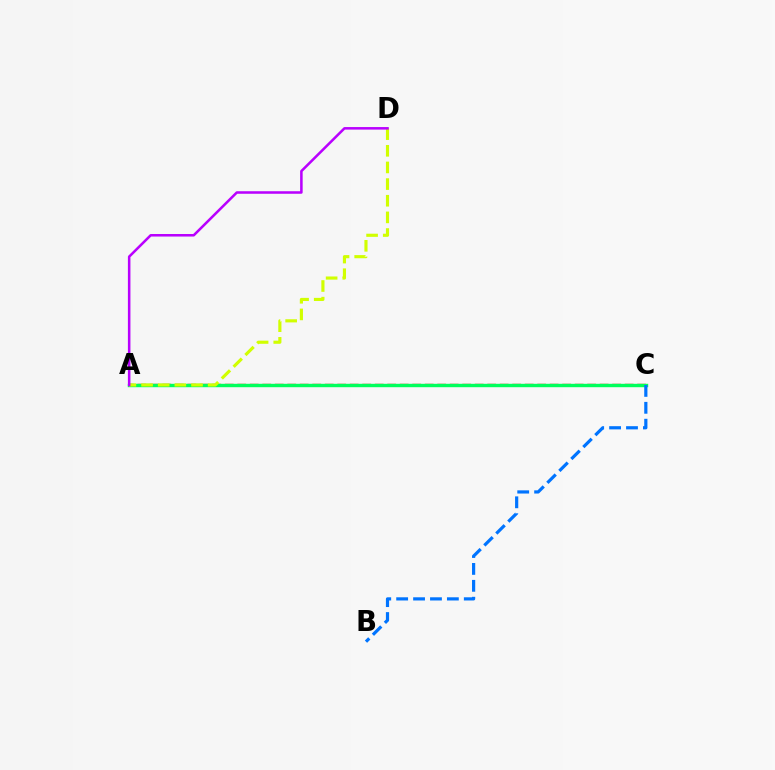{('A', 'C'): [{'color': '#ff0000', 'line_style': 'dashed', 'thickness': 1.7}, {'color': '#00ff5c', 'line_style': 'solid', 'thickness': 2.45}], ('A', 'D'): [{'color': '#d1ff00', 'line_style': 'dashed', 'thickness': 2.26}, {'color': '#b900ff', 'line_style': 'solid', 'thickness': 1.83}], ('B', 'C'): [{'color': '#0074ff', 'line_style': 'dashed', 'thickness': 2.3}]}